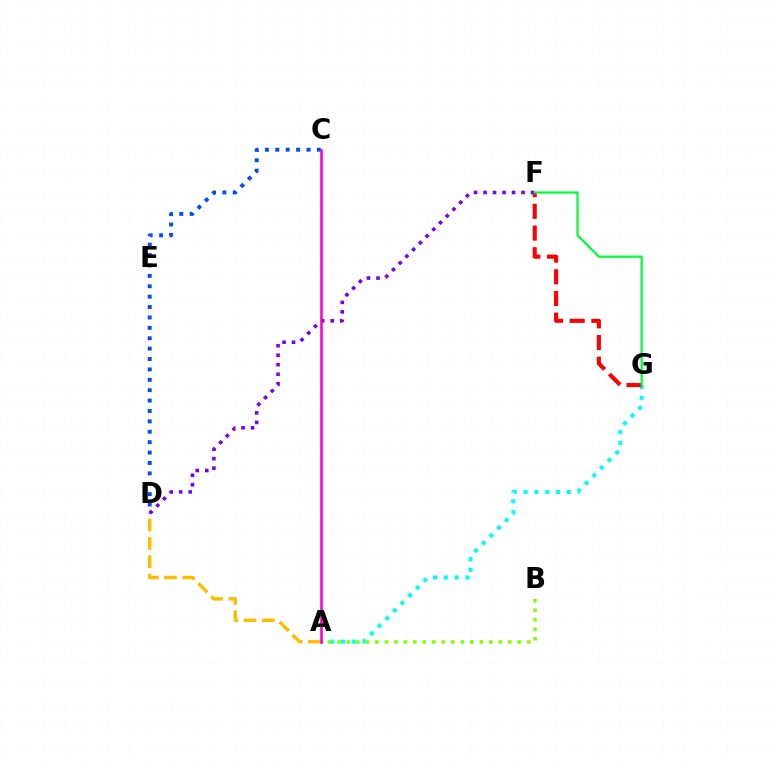{('A', 'G'): [{'color': '#00fff6', 'line_style': 'dotted', 'thickness': 2.93}], ('F', 'G'): [{'color': '#ff0000', 'line_style': 'dashed', 'thickness': 2.95}, {'color': '#00ff39', 'line_style': 'solid', 'thickness': 1.61}], ('C', 'D'): [{'color': '#004bff', 'line_style': 'dotted', 'thickness': 2.82}], ('D', 'F'): [{'color': '#7200ff', 'line_style': 'dotted', 'thickness': 2.58}], ('A', 'B'): [{'color': '#84ff00', 'line_style': 'dotted', 'thickness': 2.58}], ('A', 'D'): [{'color': '#ffbd00', 'line_style': 'dashed', 'thickness': 2.49}], ('A', 'C'): [{'color': '#ff00cf', 'line_style': 'solid', 'thickness': 1.87}]}